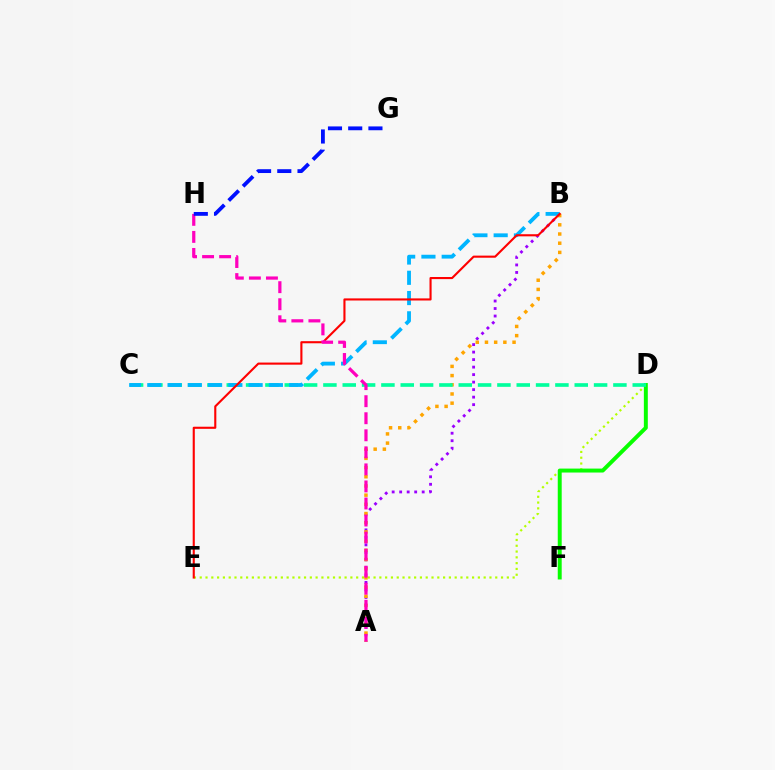{('A', 'B'): [{'color': '#9b00ff', 'line_style': 'dotted', 'thickness': 2.04}, {'color': '#ffa500', 'line_style': 'dotted', 'thickness': 2.5}], ('D', 'E'): [{'color': '#b3ff00', 'line_style': 'dotted', 'thickness': 1.57}], ('D', 'F'): [{'color': '#08ff00', 'line_style': 'solid', 'thickness': 2.84}], ('C', 'D'): [{'color': '#00ff9d', 'line_style': 'dashed', 'thickness': 2.63}], ('B', 'C'): [{'color': '#00b5ff', 'line_style': 'dashed', 'thickness': 2.75}], ('B', 'E'): [{'color': '#ff0000', 'line_style': 'solid', 'thickness': 1.52}], ('A', 'H'): [{'color': '#ff00bd', 'line_style': 'dashed', 'thickness': 2.32}], ('G', 'H'): [{'color': '#0010ff', 'line_style': 'dashed', 'thickness': 2.75}]}